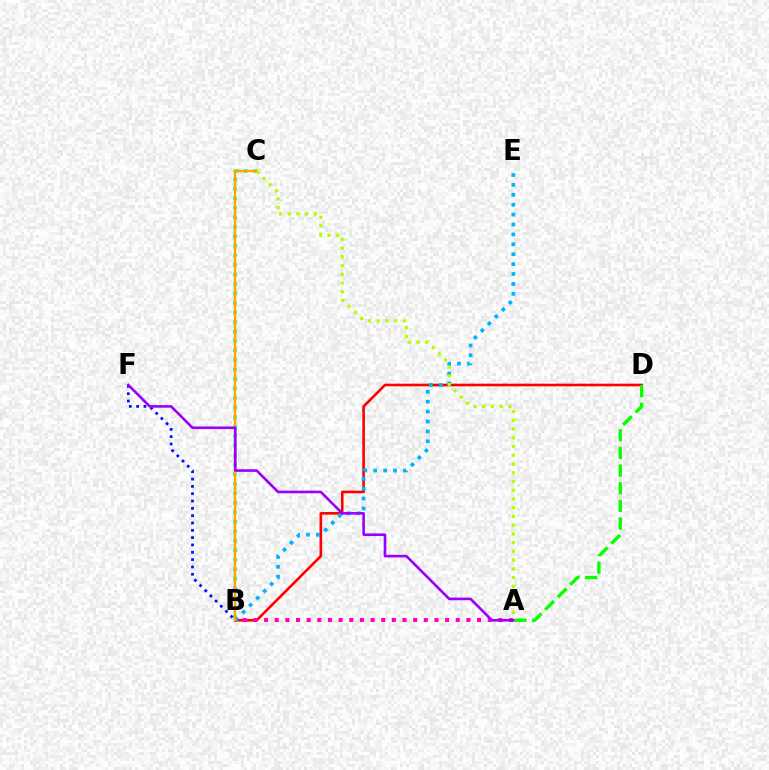{('B', 'C'): [{'color': '#00ff9d', 'line_style': 'dotted', 'thickness': 2.58}, {'color': '#ffa500', 'line_style': 'solid', 'thickness': 1.74}], ('B', 'D'): [{'color': '#ff0000', 'line_style': 'solid', 'thickness': 1.89}], ('B', 'E'): [{'color': '#00b5ff', 'line_style': 'dotted', 'thickness': 2.69}], ('A', 'D'): [{'color': '#08ff00', 'line_style': 'dashed', 'thickness': 2.4}], ('B', 'F'): [{'color': '#0010ff', 'line_style': 'dotted', 'thickness': 1.99}], ('A', 'B'): [{'color': '#ff00bd', 'line_style': 'dotted', 'thickness': 2.89}], ('A', 'C'): [{'color': '#b3ff00', 'line_style': 'dotted', 'thickness': 2.37}], ('A', 'F'): [{'color': '#9b00ff', 'line_style': 'solid', 'thickness': 1.89}]}